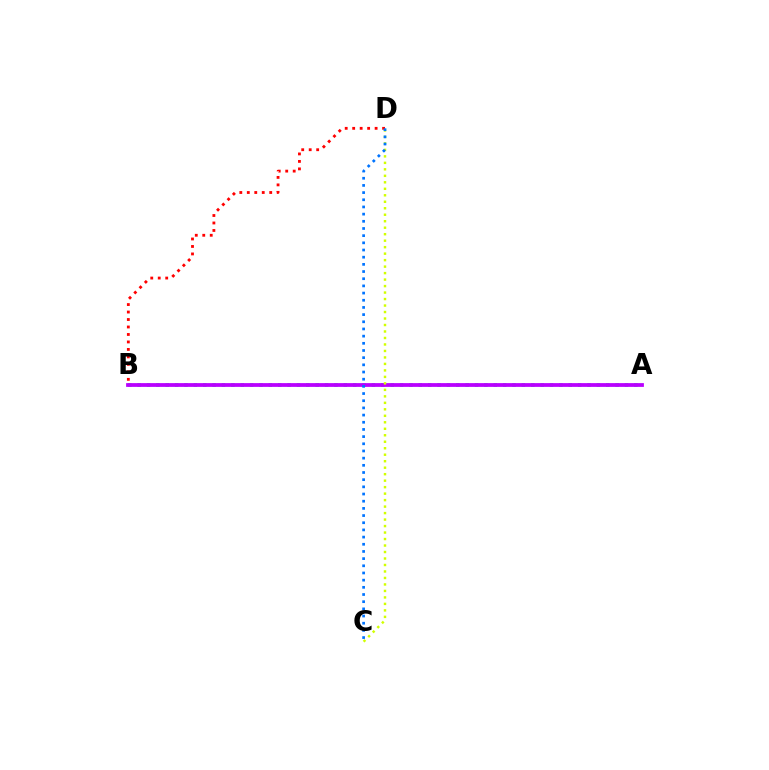{('B', 'D'): [{'color': '#ff0000', 'line_style': 'dotted', 'thickness': 2.03}], ('A', 'B'): [{'color': '#00ff5c', 'line_style': 'dotted', 'thickness': 2.55}, {'color': '#b900ff', 'line_style': 'solid', 'thickness': 2.72}], ('C', 'D'): [{'color': '#d1ff00', 'line_style': 'dotted', 'thickness': 1.76}, {'color': '#0074ff', 'line_style': 'dotted', 'thickness': 1.95}]}